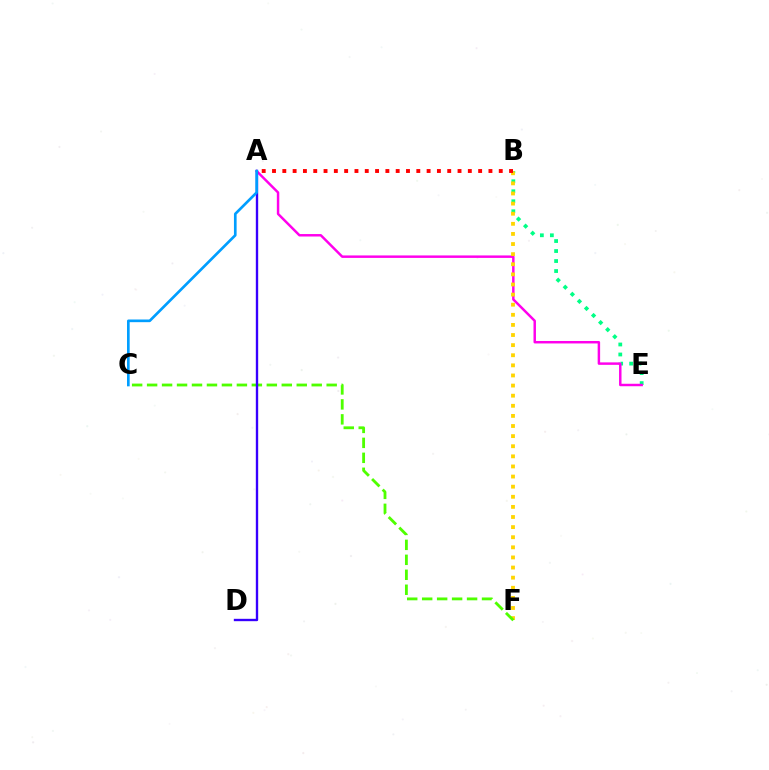{('B', 'E'): [{'color': '#00ff86', 'line_style': 'dotted', 'thickness': 2.72}], ('A', 'E'): [{'color': '#ff00ed', 'line_style': 'solid', 'thickness': 1.77}], ('B', 'F'): [{'color': '#ffd500', 'line_style': 'dotted', 'thickness': 2.75}], ('C', 'F'): [{'color': '#4fff00', 'line_style': 'dashed', 'thickness': 2.03}], ('A', 'D'): [{'color': '#3700ff', 'line_style': 'solid', 'thickness': 1.7}], ('A', 'B'): [{'color': '#ff0000', 'line_style': 'dotted', 'thickness': 2.8}], ('A', 'C'): [{'color': '#009eff', 'line_style': 'solid', 'thickness': 1.92}]}